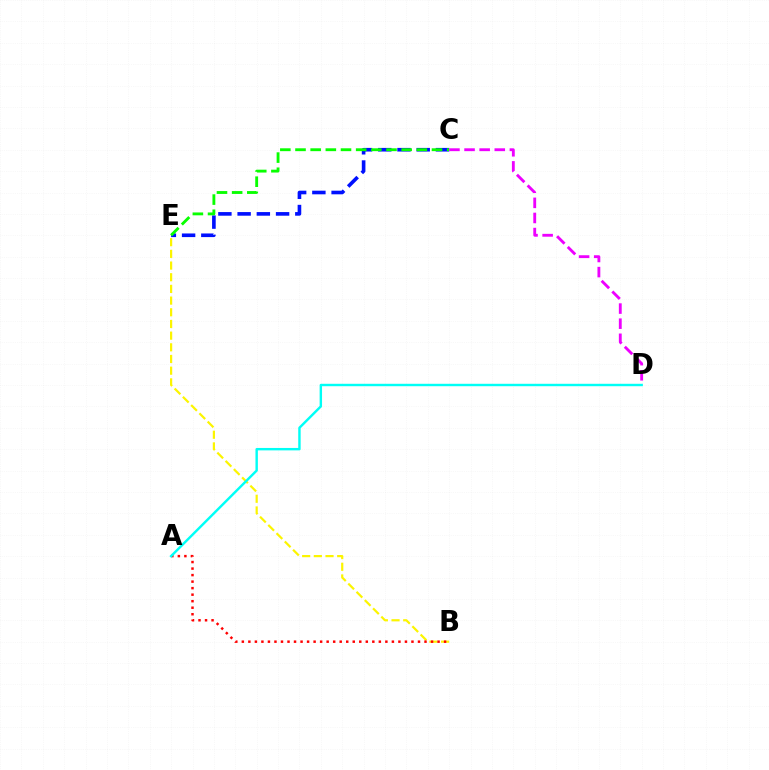{('B', 'E'): [{'color': '#fcf500', 'line_style': 'dashed', 'thickness': 1.59}], ('C', 'E'): [{'color': '#0010ff', 'line_style': 'dashed', 'thickness': 2.61}, {'color': '#08ff00', 'line_style': 'dashed', 'thickness': 2.06}], ('A', 'B'): [{'color': '#ff0000', 'line_style': 'dotted', 'thickness': 1.77}], ('C', 'D'): [{'color': '#ee00ff', 'line_style': 'dashed', 'thickness': 2.05}], ('A', 'D'): [{'color': '#00fff6', 'line_style': 'solid', 'thickness': 1.74}]}